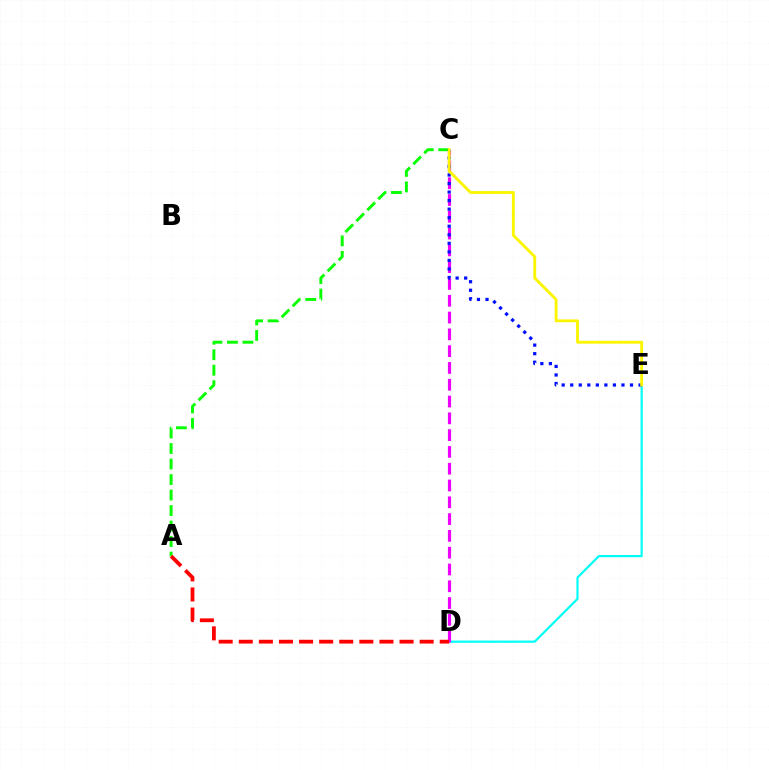{('A', 'C'): [{'color': '#08ff00', 'line_style': 'dashed', 'thickness': 2.11}], ('D', 'E'): [{'color': '#00fff6', 'line_style': 'solid', 'thickness': 1.58}], ('C', 'D'): [{'color': '#ee00ff', 'line_style': 'dashed', 'thickness': 2.28}], ('A', 'D'): [{'color': '#ff0000', 'line_style': 'dashed', 'thickness': 2.73}], ('C', 'E'): [{'color': '#0010ff', 'line_style': 'dotted', 'thickness': 2.32}, {'color': '#fcf500', 'line_style': 'solid', 'thickness': 2.06}]}